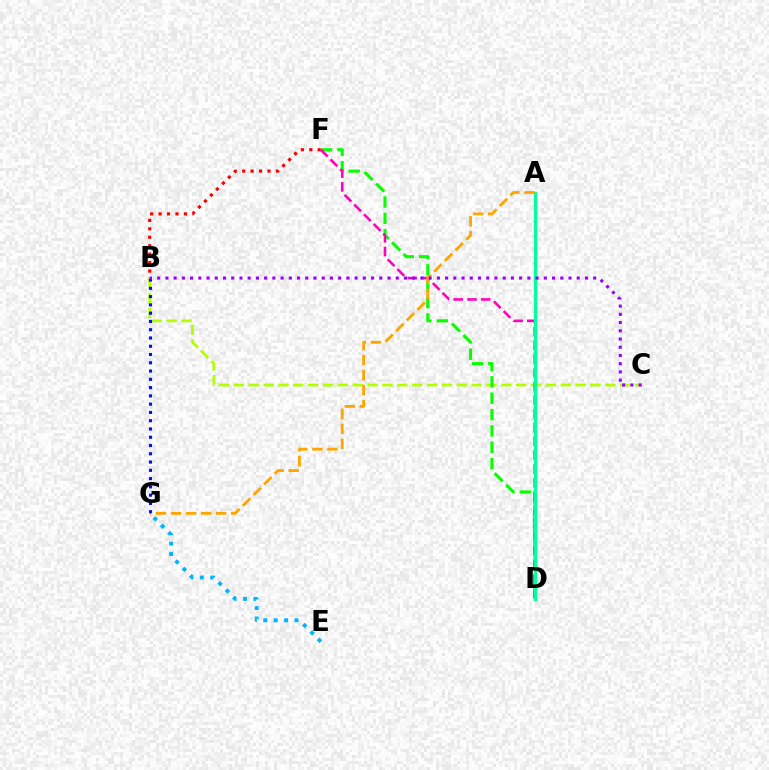{('B', 'F'): [{'color': '#ff0000', 'line_style': 'dotted', 'thickness': 2.29}], ('B', 'C'): [{'color': '#b3ff00', 'line_style': 'dashed', 'thickness': 2.02}, {'color': '#9b00ff', 'line_style': 'dotted', 'thickness': 2.24}], ('D', 'F'): [{'color': '#08ff00', 'line_style': 'dashed', 'thickness': 2.22}, {'color': '#ff00bd', 'line_style': 'dashed', 'thickness': 1.87}], ('A', 'D'): [{'color': '#00ff9d', 'line_style': 'solid', 'thickness': 2.38}], ('E', 'G'): [{'color': '#00b5ff', 'line_style': 'dotted', 'thickness': 2.83}], ('A', 'G'): [{'color': '#ffa500', 'line_style': 'dashed', 'thickness': 2.04}], ('B', 'G'): [{'color': '#0010ff', 'line_style': 'dotted', 'thickness': 2.25}]}